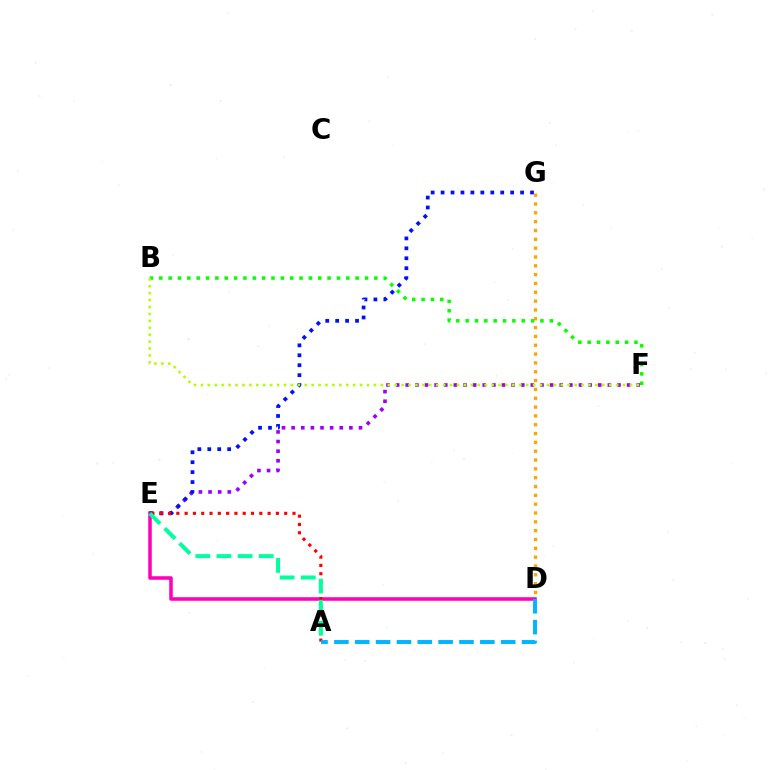{('B', 'F'): [{'color': '#08ff00', 'line_style': 'dotted', 'thickness': 2.54}, {'color': '#b3ff00', 'line_style': 'dotted', 'thickness': 1.88}], ('D', 'E'): [{'color': '#ff00bd', 'line_style': 'solid', 'thickness': 2.55}], ('E', 'F'): [{'color': '#9b00ff', 'line_style': 'dotted', 'thickness': 2.61}], ('E', 'G'): [{'color': '#0010ff', 'line_style': 'dotted', 'thickness': 2.7}], ('A', 'E'): [{'color': '#ff0000', 'line_style': 'dotted', 'thickness': 2.25}, {'color': '#00ff9d', 'line_style': 'dashed', 'thickness': 2.87}], ('A', 'D'): [{'color': '#00b5ff', 'line_style': 'dashed', 'thickness': 2.83}], ('D', 'G'): [{'color': '#ffa500', 'line_style': 'dotted', 'thickness': 2.4}]}